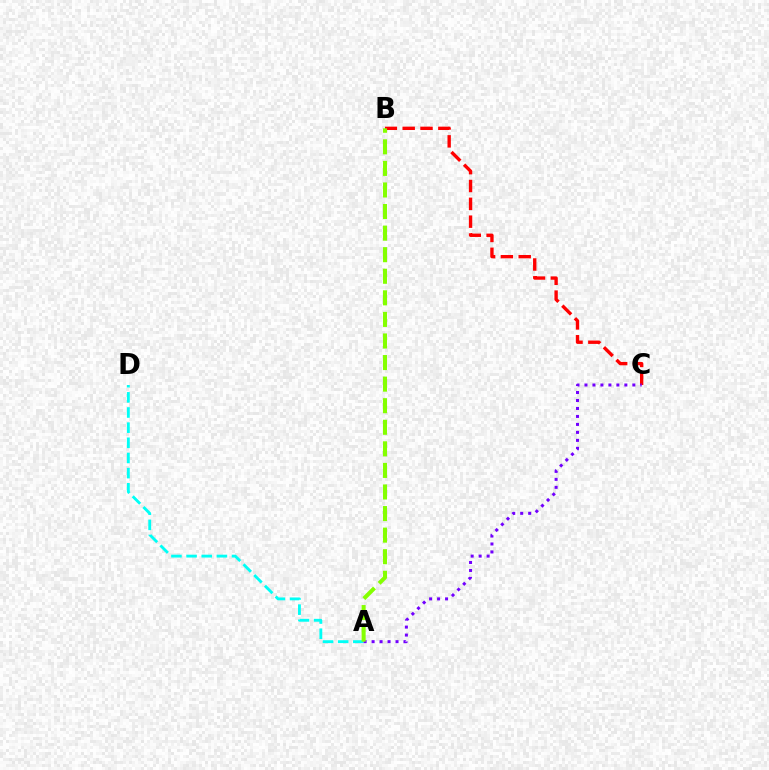{('B', 'C'): [{'color': '#ff0000', 'line_style': 'dashed', 'thickness': 2.42}], ('A', 'D'): [{'color': '#00fff6', 'line_style': 'dashed', 'thickness': 2.06}], ('A', 'C'): [{'color': '#7200ff', 'line_style': 'dotted', 'thickness': 2.17}], ('A', 'B'): [{'color': '#84ff00', 'line_style': 'dashed', 'thickness': 2.93}]}